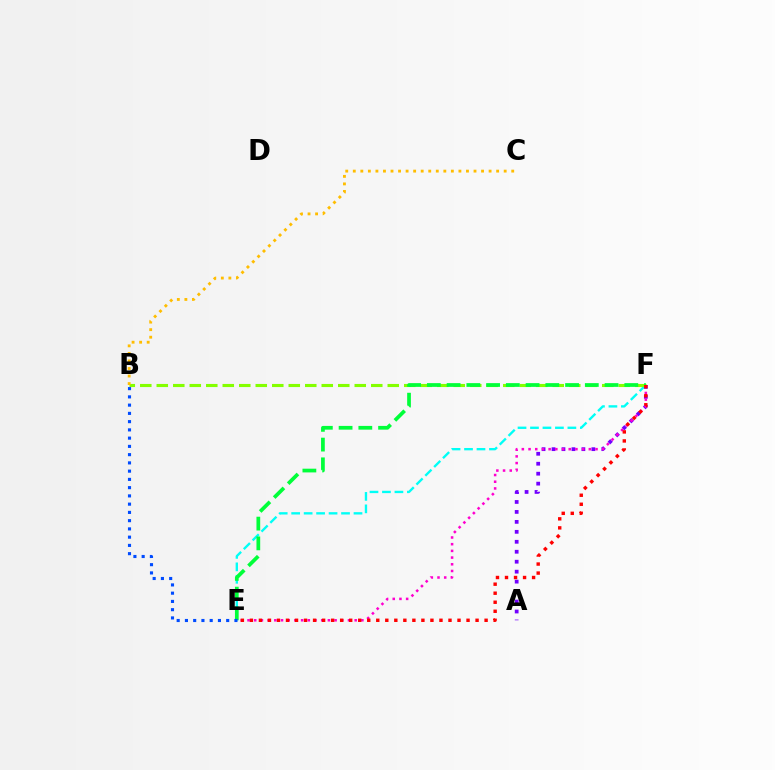{('E', 'F'): [{'color': '#00fff6', 'line_style': 'dashed', 'thickness': 1.69}, {'color': '#00ff39', 'line_style': 'dashed', 'thickness': 2.68}, {'color': '#ff00cf', 'line_style': 'dotted', 'thickness': 1.82}, {'color': '#ff0000', 'line_style': 'dotted', 'thickness': 2.45}], ('A', 'F'): [{'color': '#7200ff', 'line_style': 'dotted', 'thickness': 2.71}], ('B', 'F'): [{'color': '#84ff00', 'line_style': 'dashed', 'thickness': 2.24}], ('B', 'E'): [{'color': '#004bff', 'line_style': 'dotted', 'thickness': 2.24}], ('B', 'C'): [{'color': '#ffbd00', 'line_style': 'dotted', 'thickness': 2.05}]}